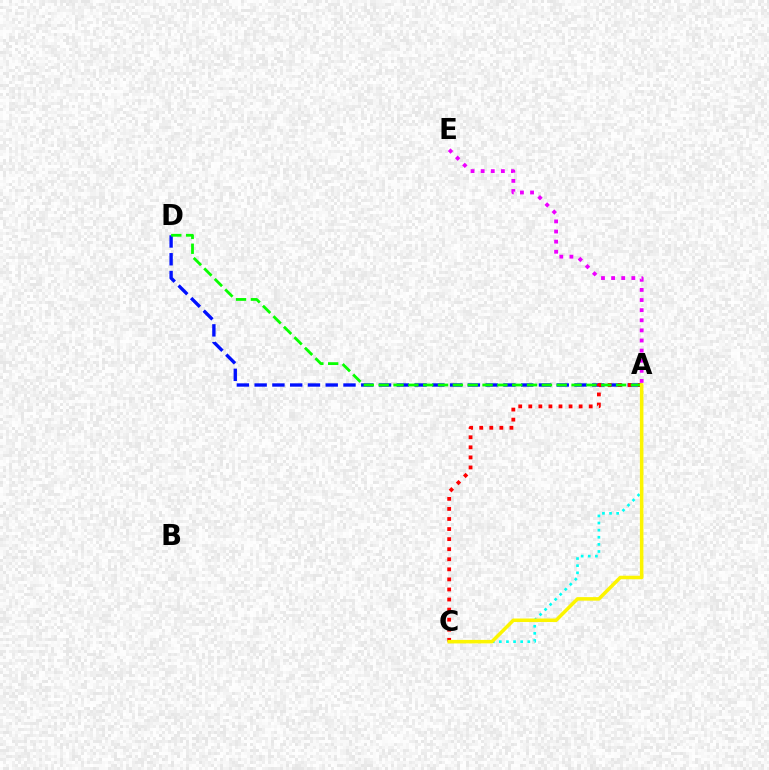{('A', 'D'): [{'color': '#0010ff', 'line_style': 'dashed', 'thickness': 2.41}, {'color': '#08ff00', 'line_style': 'dashed', 'thickness': 2.02}], ('A', 'C'): [{'color': '#ff0000', 'line_style': 'dotted', 'thickness': 2.74}, {'color': '#00fff6', 'line_style': 'dotted', 'thickness': 1.93}, {'color': '#fcf500', 'line_style': 'solid', 'thickness': 2.55}], ('A', 'E'): [{'color': '#ee00ff', 'line_style': 'dotted', 'thickness': 2.75}]}